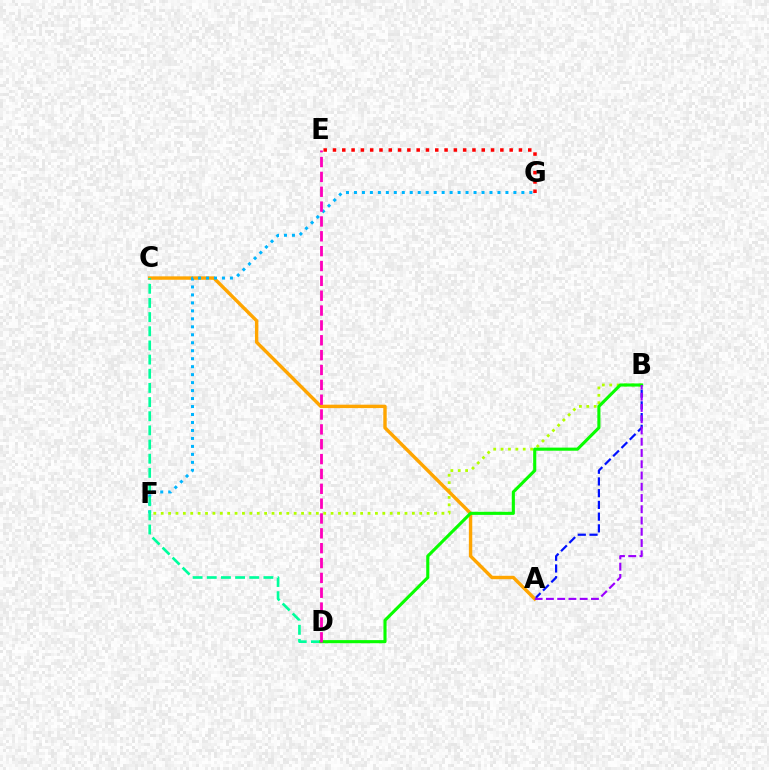{('B', 'F'): [{'color': '#b3ff00', 'line_style': 'dotted', 'thickness': 2.01}], ('E', 'G'): [{'color': '#ff0000', 'line_style': 'dotted', 'thickness': 2.53}], ('A', 'B'): [{'color': '#0010ff', 'line_style': 'dashed', 'thickness': 1.59}, {'color': '#9b00ff', 'line_style': 'dashed', 'thickness': 1.53}], ('A', 'C'): [{'color': '#ffa500', 'line_style': 'solid', 'thickness': 2.46}], ('F', 'G'): [{'color': '#00b5ff', 'line_style': 'dotted', 'thickness': 2.17}], ('C', 'D'): [{'color': '#00ff9d', 'line_style': 'dashed', 'thickness': 1.92}], ('B', 'D'): [{'color': '#08ff00', 'line_style': 'solid', 'thickness': 2.24}], ('D', 'E'): [{'color': '#ff00bd', 'line_style': 'dashed', 'thickness': 2.02}]}